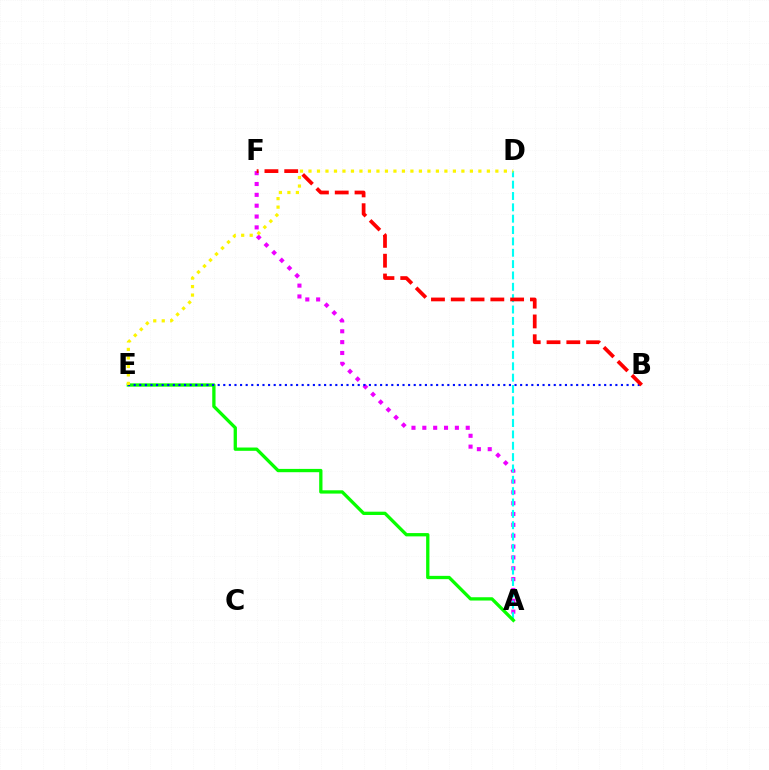{('A', 'F'): [{'color': '#ee00ff', 'line_style': 'dotted', 'thickness': 2.95}], ('A', 'D'): [{'color': '#00fff6', 'line_style': 'dashed', 'thickness': 1.54}], ('A', 'E'): [{'color': '#08ff00', 'line_style': 'solid', 'thickness': 2.37}], ('B', 'E'): [{'color': '#0010ff', 'line_style': 'dotted', 'thickness': 1.52}], ('B', 'F'): [{'color': '#ff0000', 'line_style': 'dashed', 'thickness': 2.69}], ('D', 'E'): [{'color': '#fcf500', 'line_style': 'dotted', 'thickness': 2.31}]}